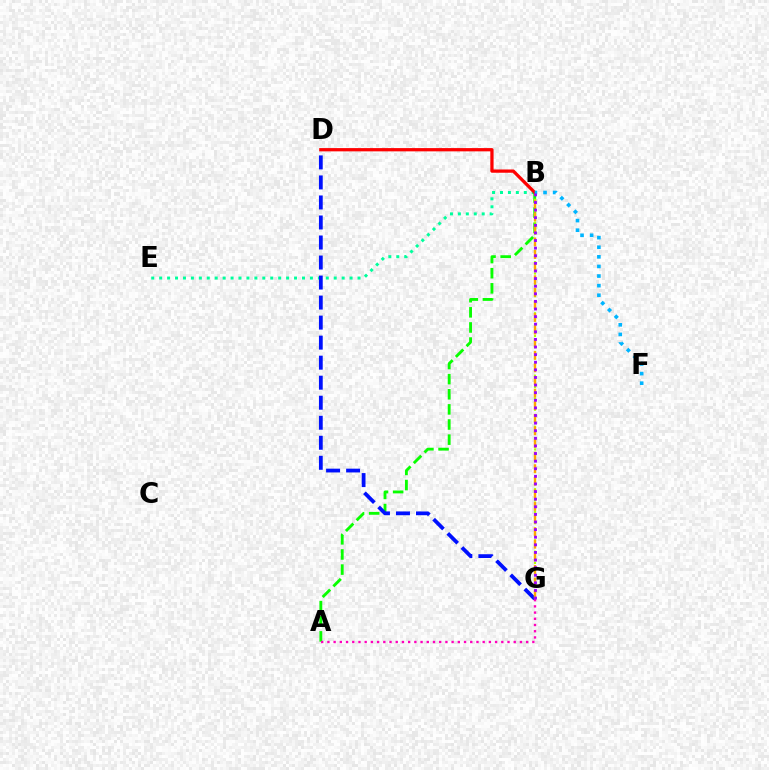{('B', 'E'): [{'color': '#00ff9d', 'line_style': 'dotted', 'thickness': 2.16}], ('A', 'B'): [{'color': '#08ff00', 'line_style': 'dashed', 'thickness': 2.06}], ('D', 'G'): [{'color': '#0010ff', 'line_style': 'dashed', 'thickness': 2.72}], ('B', 'G'): [{'color': '#b3ff00', 'line_style': 'dotted', 'thickness': 1.54}, {'color': '#ffa500', 'line_style': 'dashed', 'thickness': 1.71}, {'color': '#9b00ff', 'line_style': 'dotted', 'thickness': 2.07}], ('B', 'D'): [{'color': '#ff0000', 'line_style': 'solid', 'thickness': 2.34}], ('A', 'G'): [{'color': '#ff00bd', 'line_style': 'dotted', 'thickness': 1.69}], ('B', 'F'): [{'color': '#00b5ff', 'line_style': 'dotted', 'thickness': 2.61}]}